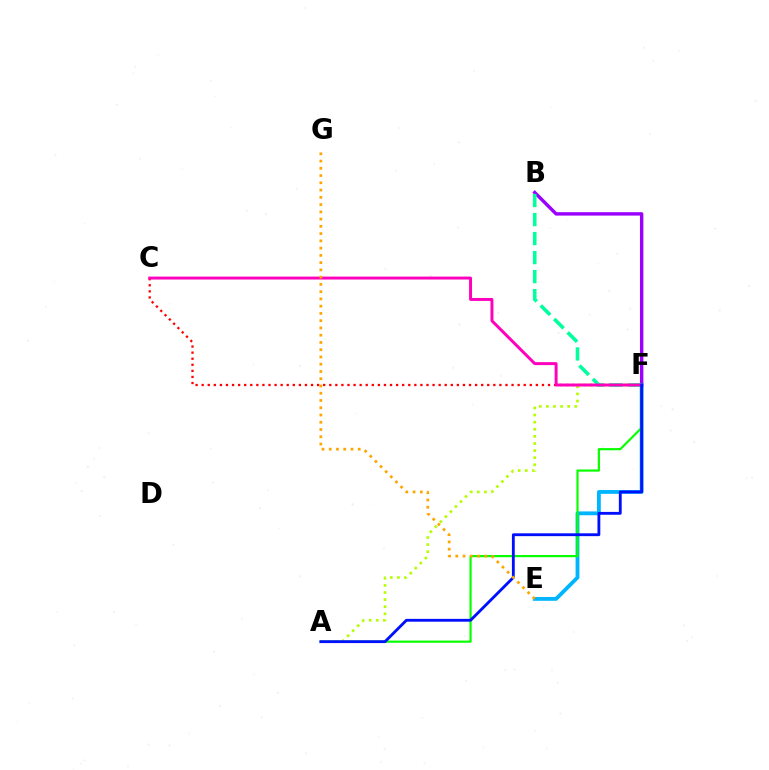{('B', 'F'): [{'color': '#9b00ff', 'line_style': 'solid', 'thickness': 2.45}, {'color': '#00ff9d', 'line_style': 'dashed', 'thickness': 2.58}], ('E', 'F'): [{'color': '#00b5ff', 'line_style': 'solid', 'thickness': 2.75}], ('A', 'F'): [{'color': '#b3ff00', 'line_style': 'dotted', 'thickness': 1.93}, {'color': '#08ff00', 'line_style': 'solid', 'thickness': 1.57}, {'color': '#0010ff', 'line_style': 'solid', 'thickness': 2.04}], ('C', 'F'): [{'color': '#ff0000', 'line_style': 'dotted', 'thickness': 1.65}, {'color': '#ff00bd', 'line_style': 'solid', 'thickness': 2.12}], ('E', 'G'): [{'color': '#ffa500', 'line_style': 'dotted', 'thickness': 1.97}]}